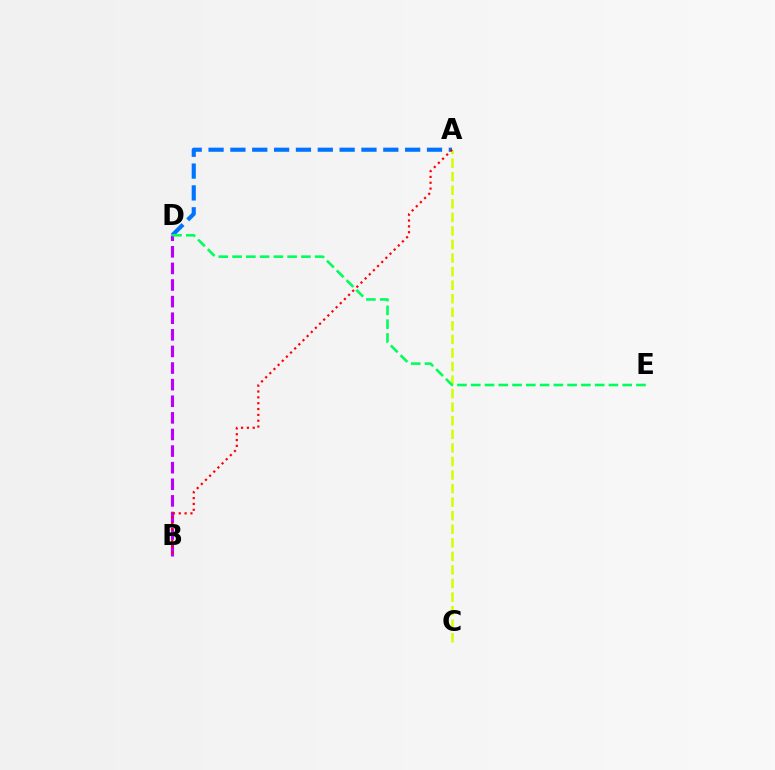{('A', 'D'): [{'color': '#0074ff', 'line_style': 'dashed', 'thickness': 2.97}], ('A', 'C'): [{'color': '#d1ff00', 'line_style': 'dashed', 'thickness': 1.84}], ('B', 'D'): [{'color': '#b900ff', 'line_style': 'dashed', 'thickness': 2.26}], ('A', 'B'): [{'color': '#ff0000', 'line_style': 'dotted', 'thickness': 1.59}], ('D', 'E'): [{'color': '#00ff5c', 'line_style': 'dashed', 'thickness': 1.87}]}